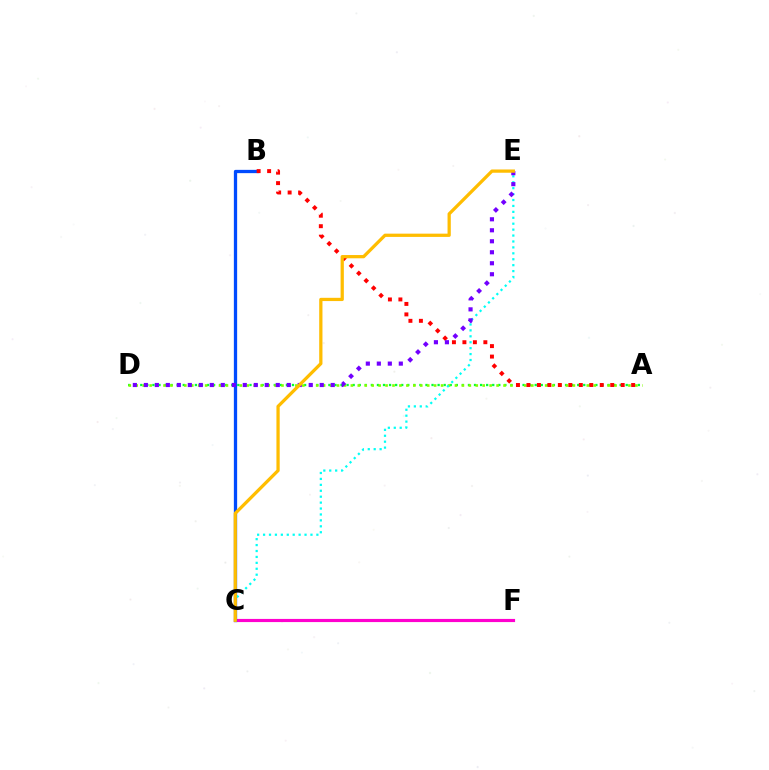{('A', 'D'): [{'color': '#00ff39', 'line_style': 'dotted', 'thickness': 1.65}, {'color': '#84ff00', 'line_style': 'dotted', 'thickness': 1.89}], ('C', 'F'): [{'color': '#ff00cf', 'line_style': 'solid', 'thickness': 2.27}], ('B', 'C'): [{'color': '#004bff', 'line_style': 'solid', 'thickness': 2.36}], ('C', 'E'): [{'color': '#00fff6', 'line_style': 'dotted', 'thickness': 1.61}, {'color': '#ffbd00', 'line_style': 'solid', 'thickness': 2.34}], ('A', 'B'): [{'color': '#ff0000', 'line_style': 'dotted', 'thickness': 2.85}], ('D', 'E'): [{'color': '#7200ff', 'line_style': 'dotted', 'thickness': 2.99}]}